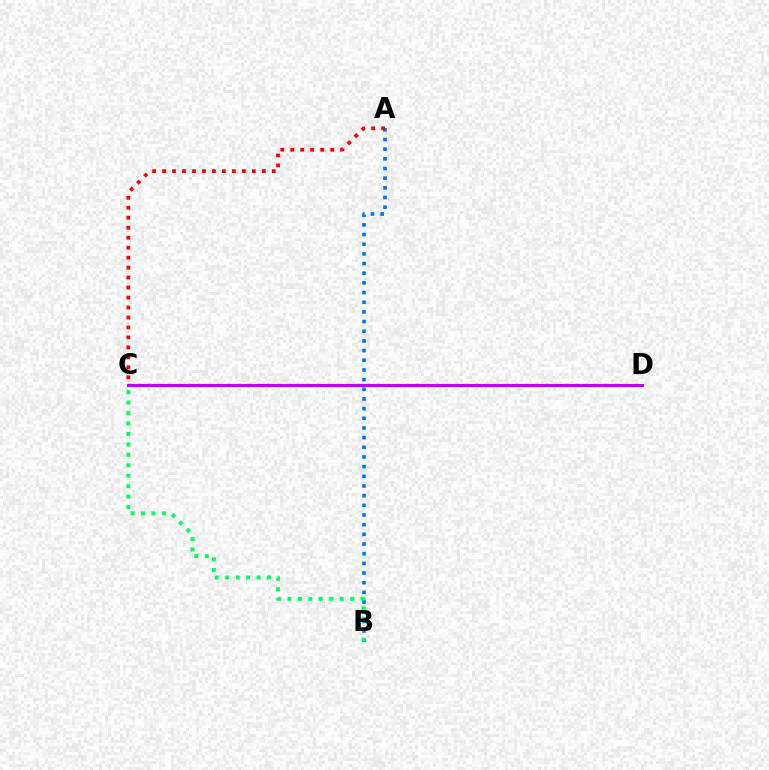{('A', 'B'): [{'color': '#0074ff', 'line_style': 'dotted', 'thickness': 2.63}], ('A', 'C'): [{'color': '#ff0000', 'line_style': 'dotted', 'thickness': 2.71}], ('C', 'D'): [{'color': '#d1ff00', 'line_style': 'dotted', 'thickness': 2.7}, {'color': '#b900ff', 'line_style': 'solid', 'thickness': 2.13}], ('B', 'C'): [{'color': '#00ff5c', 'line_style': 'dotted', 'thickness': 2.84}]}